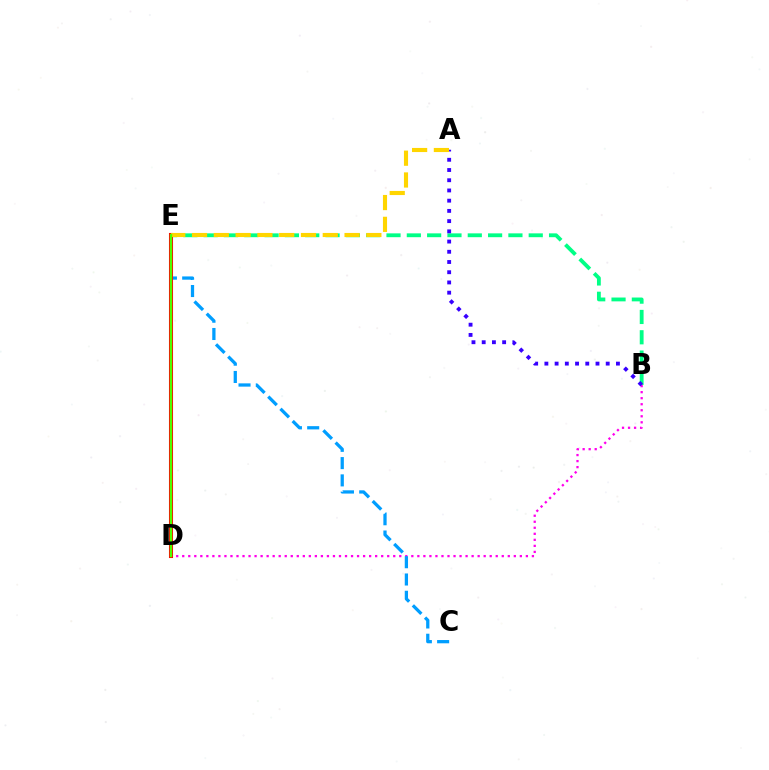{('B', 'E'): [{'color': '#00ff86', 'line_style': 'dashed', 'thickness': 2.76}], ('B', 'D'): [{'color': '#ff00ed', 'line_style': 'dotted', 'thickness': 1.64}], ('C', 'E'): [{'color': '#009eff', 'line_style': 'dashed', 'thickness': 2.35}], ('A', 'B'): [{'color': '#3700ff', 'line_style': 'dotted', 'thickness': 2.78}], ('D', 'E'): [{'color': '#ff0000', 'line_style': 'solid', 'thickness': 2.93}, {'color': '#4fff00', 'line_style': 'solid', 'thickness': 1.7}], ('A', 'E'): [{'color': '#ffd500', 'line_style': 'dashed', 'thickness': 2.96}]}